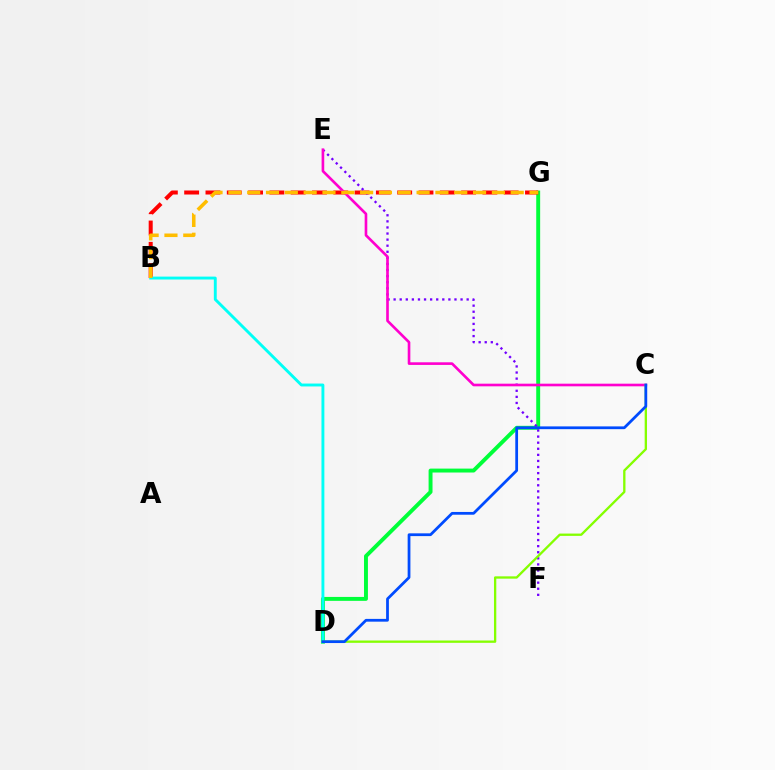{('D', 'G'): [{'color': '#00ff39', 'line_style': 'solid', 'thickness': 2.82}], ('B', 'G'): [{'color': '#ff0000', 'line_style': 'dashed', 'thickness': 2.89}, {'color': '#ffbd00', 'line_style': 'dashed', 'thickness': 2.56}], ('E', 'F'): [{'color': '#7200ff', 'line_style': 'dotted', 'thickness': 1.65}], ('B', 'D'): [{'color': '#00fff6', 'line_style': 'solid', 'thickness': 2.09}], ('C', 'E'): [{'color': '#ff00cf', 'line_style': 'solid', 'thickness': 1.9}], ('C', 'D'): [{'color': '#84ff00', 'line_style': 'solid', 'thickness': 1.67}, {'color': '#004bff', 'line_style': 'solid', 'thickness': 1.99}]}